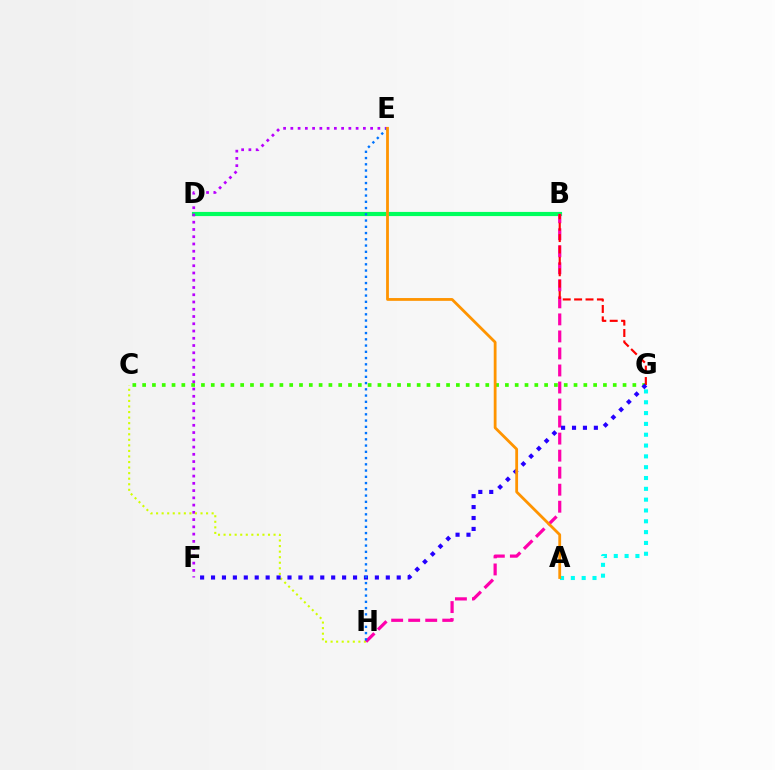{('B', 'D'): [{'color': '#00ff5c', 'line_style': 'solid', 'thickness': 2.99}], ('A', 'G'): [{'color': '#00fff6', 'line_style': 'dotted', 'thickness': 2.94}], ('C', 'G'): [{'color': '#3dff00', 'line_style': 'dotted', 'thickness': 2.66}], ('E', 'F'): [{'color': '#b900ff', 'line_style': 'dotted', 'thickness': 1.97}], ('C', 'H'): [{'color': '#d1ff00', 'line_style': 'dotted', 'thickness': 1.51}], ('B', 'H'): [{'color': '#ff00ac', 'line_style': 'dashed', 'thickness': 2.31}], ('B', 'G'): [{'color': '#ff0000', 'line_style': 'dashed', 'thickness': 1.55}], ('F', 'G'): [{'color': '#2500ff', 'line_style': 'dotted', 'thickness': 2.97}], ('E', 'H'): [{'color': '#0074ff', 'line_style': 'dotted', 'thickness': 1.7}], ('A', 'E'): [{'color': '#ff9400', 'line_style': 'solid', 'thickness': 2.01}]}